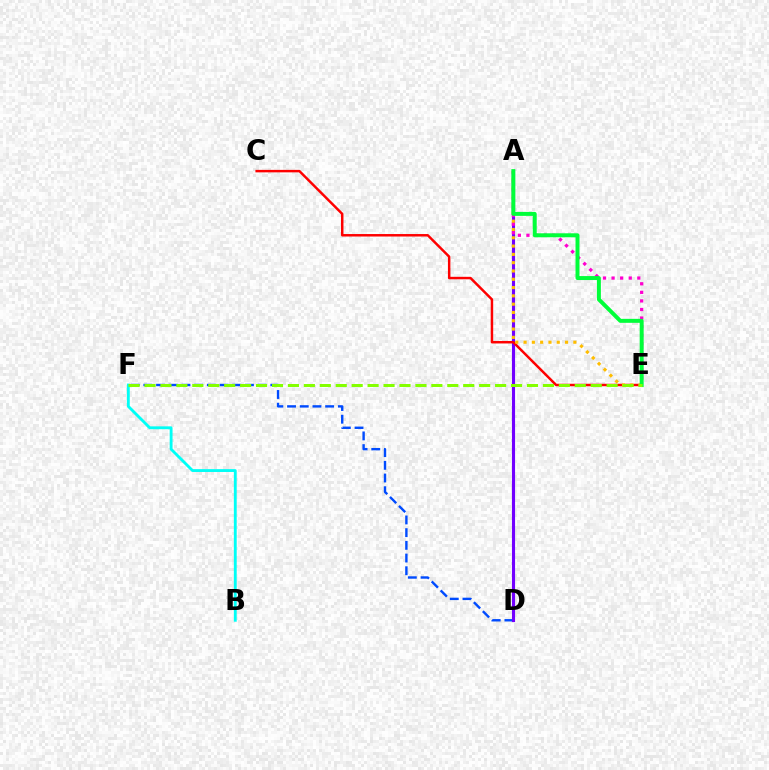{('D', 'F'): [{'color': '#004bff', 'line_style': 'dashed', 'thickness': 1.73}], ('A', 'D'): [{'color': '#7200ff', 'line_style': 'solid', 'thickness': 2.24}], ('B', 'F'): [{'color': '#00fff6', 'line_style': 'solid', 'thickness': 2.05}], ('C', 'E'): [{'color': '#ff0000', 'line_style': 'solid', 'thickness': 1.78}], ('A', 'E'): [{'color': '#ff00cf', 'line_style': 'dotted', 'thickness': 2.33}, {'color': '#ffbd00', 'line_style': 'dotted', 'thickness': 2.25}, {'color': '#00ff39', 'line_style': 'solid', 'thickness': 2.86}], ('E', 'F'): [{'color': '#84ff00', 'line_style': 'dashed', 'thickness': 2.16}]}